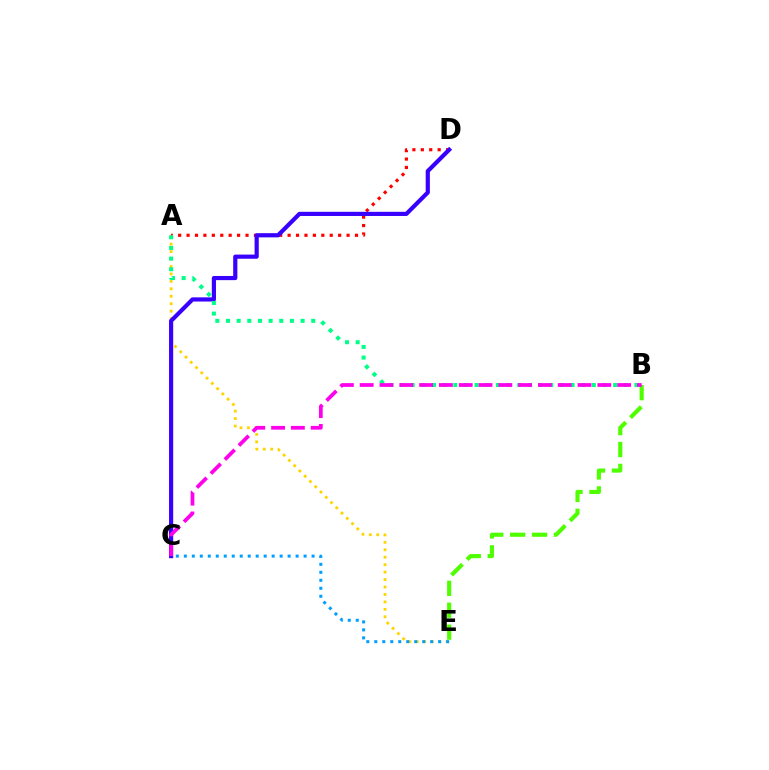{('A', 'E'): [{'color': '#ffd500', 'line_style': 'dotted', 'thickness': 2.02}], ('A', 'D'): [{'color': '#ff0000', 'line_style': 'dotted', 'thickness': 2.29}], ('B', 'E'): [{'color': '#4fff00', 'line_style': 'dashed', 'thickness': 2.98}], ('C', 'D'): [{'color': '#3700ff', 'line_style': 'solid', 'thickness': 3.0}], ('A', 'B'): [{'color': '#00ff86', 'line_style': 'dotted', 'thickness': 2.9}], ('B', 'C'): [{'color': '#ff00ed', 'line_style': 'dashed', 'thickness': 2.69}], ('C', 'E'): [{'color': '#009eff', 'line_style': 'dotted', 'thickness': 2.17}]}